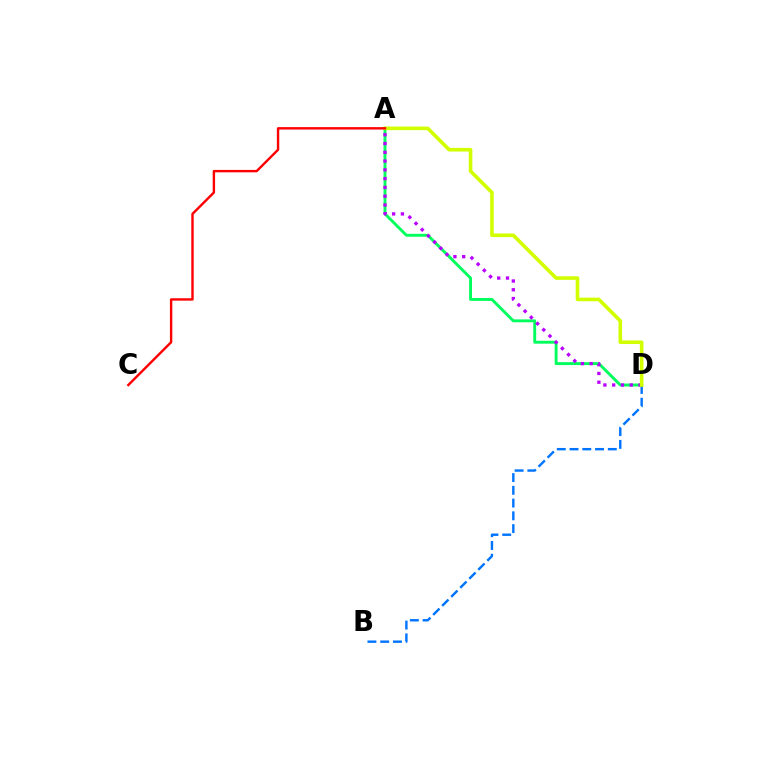{('B', 'D'): [{'color': '#0074ff', 'line_style': 'dashed', 'thickness': 1.73}], ('A', 'D'): [{'color': '#00ff5c', 'line_style': 'solid', 'thickness': 2.08}, {'color': '#b900ff', 'line_style': 'dotted', 'thickness': 2.38}, {'color': '#d1ff00', 'line_style': 'solid', 'thickness': 2.6}], ('A', 'C'): [{'color': '#ff0000', 'line_style': 'solid', 'thickness': 1.73}]}